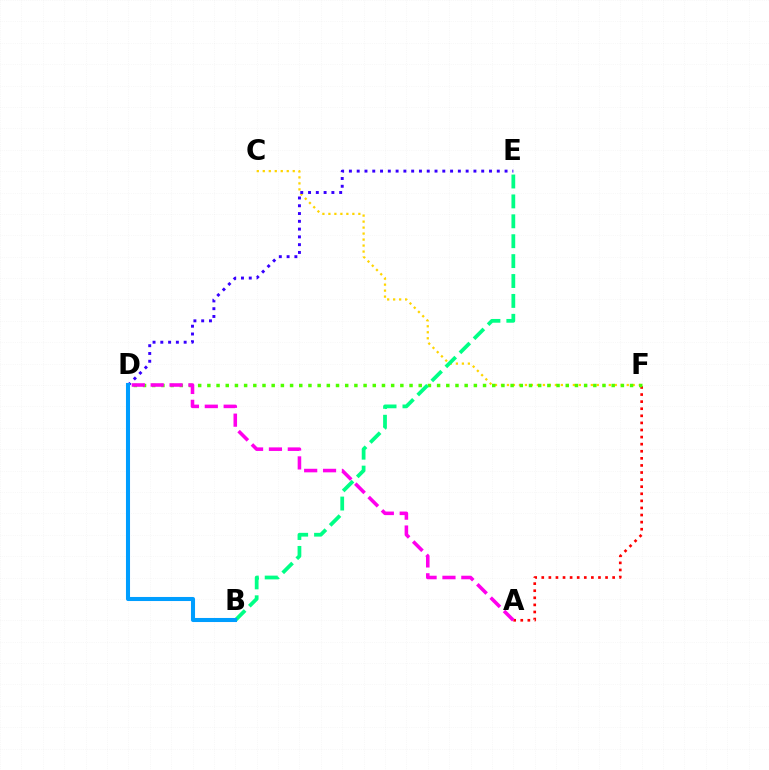{('C', 'F'): [{'color': '#ffd500', 'line_style': 'dotted', 'thickness': 1.63}], ('A', 'F'): [{'color': '#ff0000', 'line_style': 'dotted', 'thickness': 1.93}], ('D', 'F'): [{'color': '#4fff00', 'line_style': 'dotted', 'thickness': 2.5}], ('D', 'E'): [{'color': '#3700ff', 'line_style': 'dotted', 'thickness': 2.11}], ('B', 'E'): [{'color': '#00ff86', 'line_style': 'dashed', 'thickness': 2.7}], ('A', 'D'): [{'color': '#ff00ed', 'line_style': 'dashed', 'thickness': 2.56}], ('B', 'D'): [{'color': '#009eff', 'line_style': 'solid', 'thickness': 2.93}]}